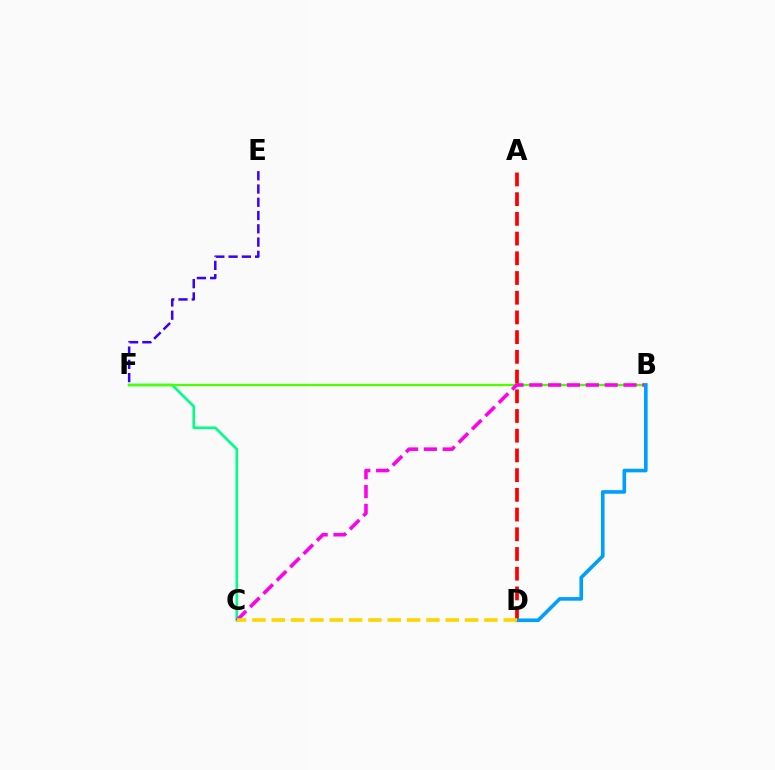{('C', 'F'): [{'color': '#00ff86', 'line_style': 'solid', 'thickness': 1.9}], ('B', 'F'): [{'color': '#4fff00', 'line_style': 'solid', 'thickness': 1.65}], ('E', 'F'): [{'color': '#3700ff', 'line_style': 'dashed', 'thickness': 1.8}], ('B', 'C'): [{'color': '#ff00ed', 'line_style': 'dashed', 'thickness': 2.56}], ('A', 'D'): [{'color': '#ff0000', 'line_style': 'dashed', 'thickness': 2.68}], ('B', 'D'): [{'color': '#009eff', 'line_style': 'solid', 'thickness': 2.6}], ('C', 'D'): [{'color': '#ffd500', 'line_style': 'dashed', 'thickness': 2.63}]}